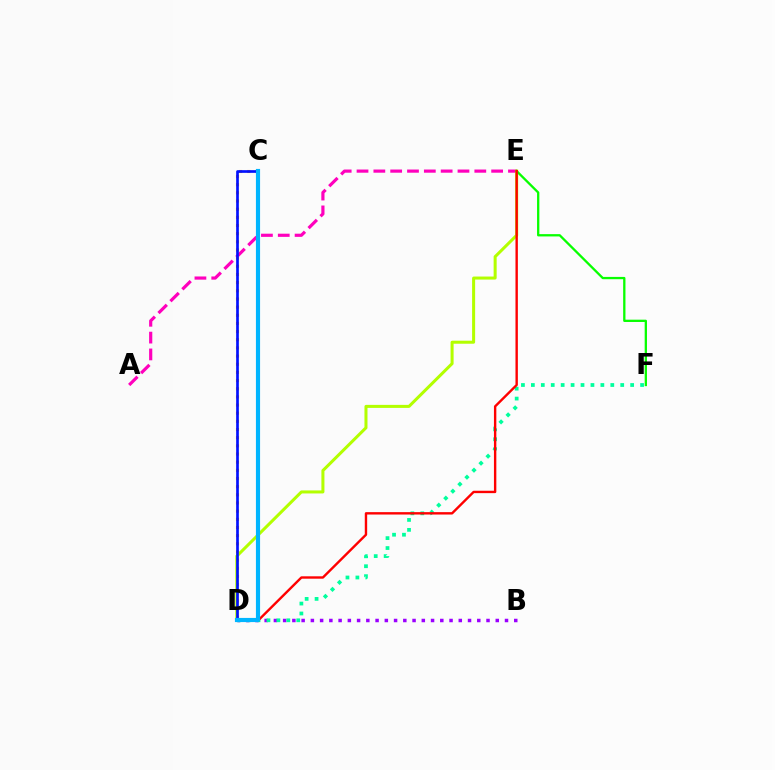{('B', 'D'): [{'color': '#9b00ff', 'line_style': 'dotted', 'thickness': 2.51}], ('A', 'E'): [{'color': '#ff00bd', 'line_style': 'dashed', 'thickness': 2.29}], ('D', 'F'): [{'color': '#00ff9d', 'line_style': 'dotted', 'thickness': 2.7}], ('C', 'D'): [{'color': '#ffa500', 'line_style': 'dotted', 'thickness': 2.22}, {'color': '#0010ff', 'line_style': 'solid', 'thickness': 1.93}, {'color': '#00b5ff', 'line_style': 'solid', 'thickness': 2.99}], ('D', 'E'): [{'color': '#b3ff00', 'line_style': 'solid', 'thickness': 2.18}, {'color': '#ff0000', 'line_style': 'solid', 'thickness': 1.72}], ('E', 'F'): [{'color': '#08ff00', 'line_style': 'solid', 'thickness': 1.65}]}